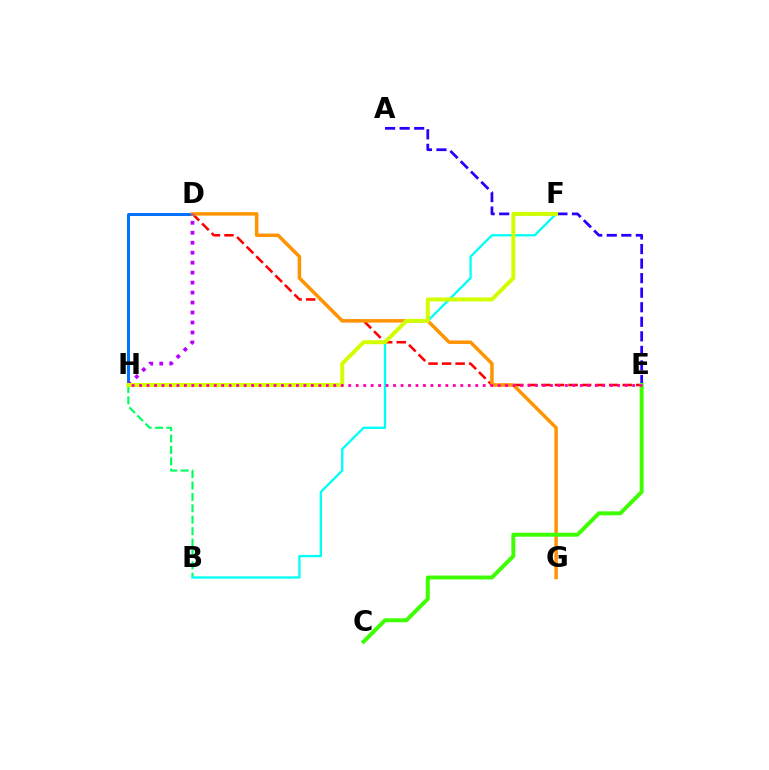{('B', 'H'): [{'color': '#00ff5c', 'line_style': 'dashed', 'thickness': 1.55}], ('B', 'F'): [{'color': '#00fff6', 'line_style': 'solid', 'thickness': 1.66}], ('D', 'E'): [{'color': '#ff0000', 'line_style': 'dashed', 'thickness': 1.84}], ('A', 'E'): [{'color': '#2500ff', 'line_style': 'dashed', 'thickness': 1.98}], ('D', 'H'): [{'color': '#0074ff', 'line_style': 'solid', 'thickness': 2.16}, {'color': '#b900ff', 'line_style': 'dotted', 'thickness': 2.71}], ('D', 'G'): [{'color': '#ff9400', 'line_style': 'solid', 'thickness': 2.5}], ('C', 'E'): [{'color': '#3dff00', 'line_style': 'solid', 'thickness': 2.84}], ('F', 'H'): [{'color': '#d1ff00', 'line_style': 'solid', 'thickness': 2.85}], ('E', 'H'): [{'color': '#ff00ac', 'line_style': 'dotted', 'thickness': 2.03}]}